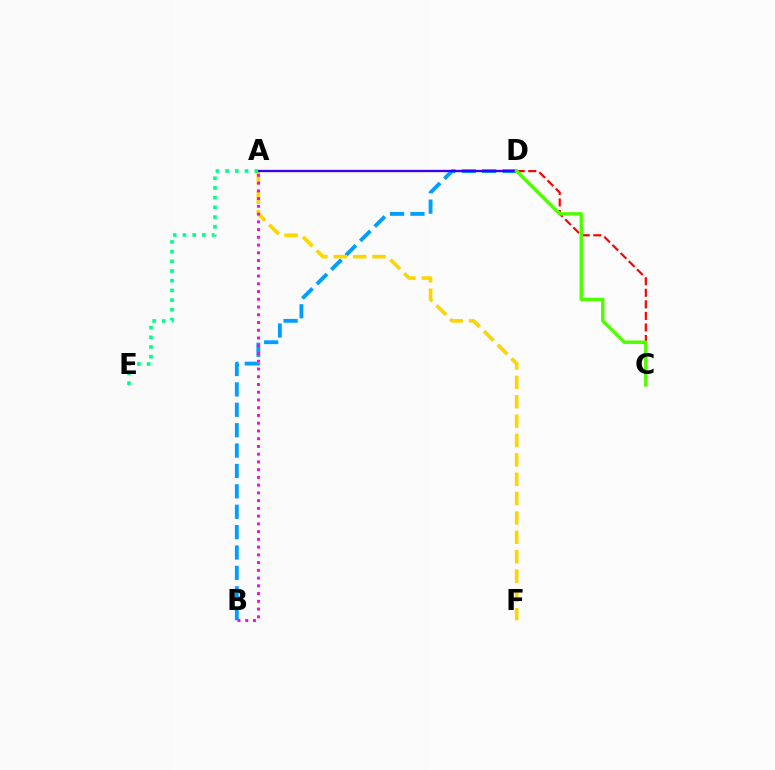{('B', 'D'): [{'color': '#009eff', 'line_style': 'dashed', 'thickness': 2.77}], ('A', 'F'): [{'color': '#ffd500', 'line_style': 'dashed', 'thickness': 2.63}], ('C', 'D'): [{'color': '#ff0000', 'line_style': 'dashed', 'thickness': 1.57}, {'color': '#4fff00', 'line_style': 'solid', 'thickness': 2.47}], ('A', 'D'): [{'color': '#3700ff', 'line_style': 'solid', 'thickness': 1.66}], ('A', 'B'): [{'color': '#ff00ed', 'line_style': 'dotted', 'thickness': 2.1}], ('A', 'E'): [{'color': '#00ff86', 'line_style': 'dotted', 'thickness': 2.63}]}